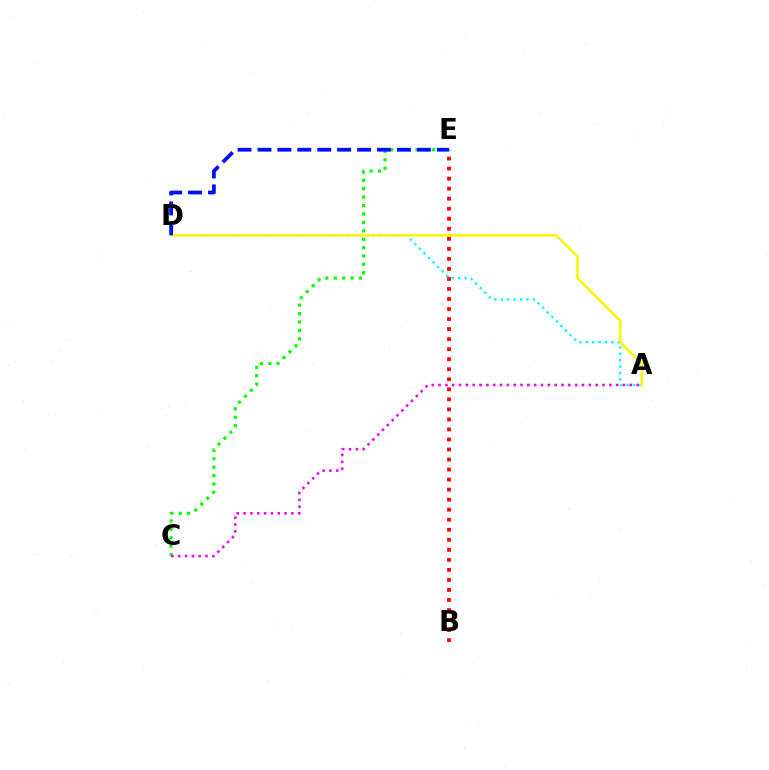{('A', 'D'): [{'color': '#00fff6', 'line_style': 'dotted', 'thickness': 1.75}, {'color': '#fcf500', 'line_style': 'solid', 'thickness': 1.83}], ('C', 'E'): [{'color': '#08ff00', 'line_style': 'dotted', 'thickness': 2.28}], ('A', 'C'): [{'color': '#ee00ff', 'line_style': 'dotted', 'thickness': 1.86}], ('D', 'E'): [{'color': '#0010ff', 'line_style': 'dashed', 'thickness': 2.71}], ('B', 'E'): [{'color': '#ff0000', 'line_style': 'dotted', 'thickness': 2.73}]}